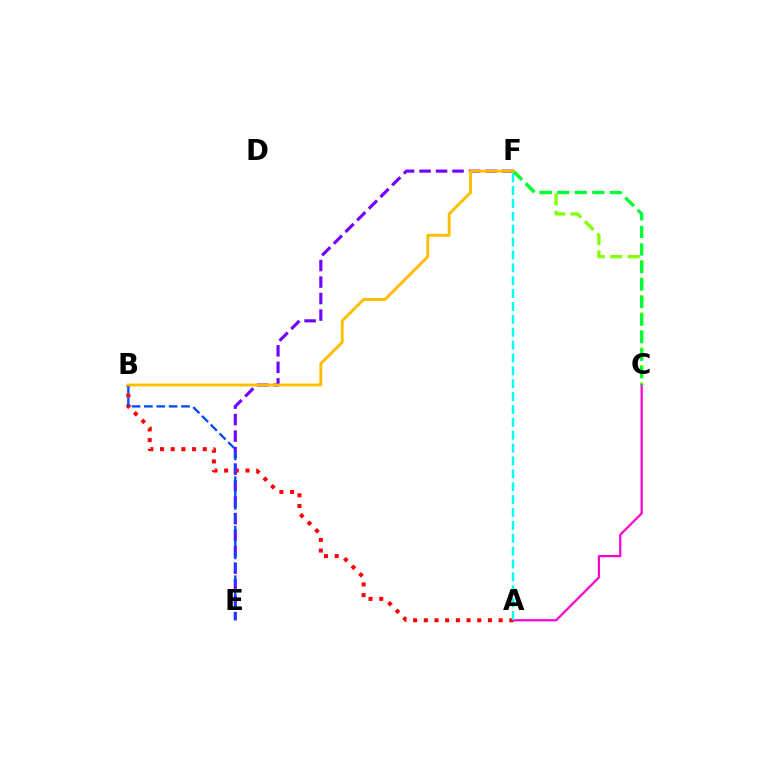{('A', 'C'): [{'color': '#ff00cf', 'line_style': 'solid', 'thickness': 1.6}], ('E', 'F'): [{'color': '#7200ff', 'line_style': 'dashed', 'thickness': 2.24}], ('C', 'F'): [{'color': '#84ff00', 'line_style': 'dashed', 'thickness': 2.37}, {'color': '#00ff39', 'line_style': 'dashed', 'thickness': 2.38}], ('A', 'B'): [{'color': '#ff0000', 'line_style': 'dotted', 'thickness': 2.9}], ('B', 'E'): [{'color': '#004bff', 'line_style': 'dashed', 'thickness': 1.68}], ('A', 'F'): [{'color': '#00fff6', 'line_style': 'dashed', 'thickness': 1.75}], ('B', 'F'): [{'color': '#ffbd00', 'line_style': 'solid', 'thickness': 2.08}]}